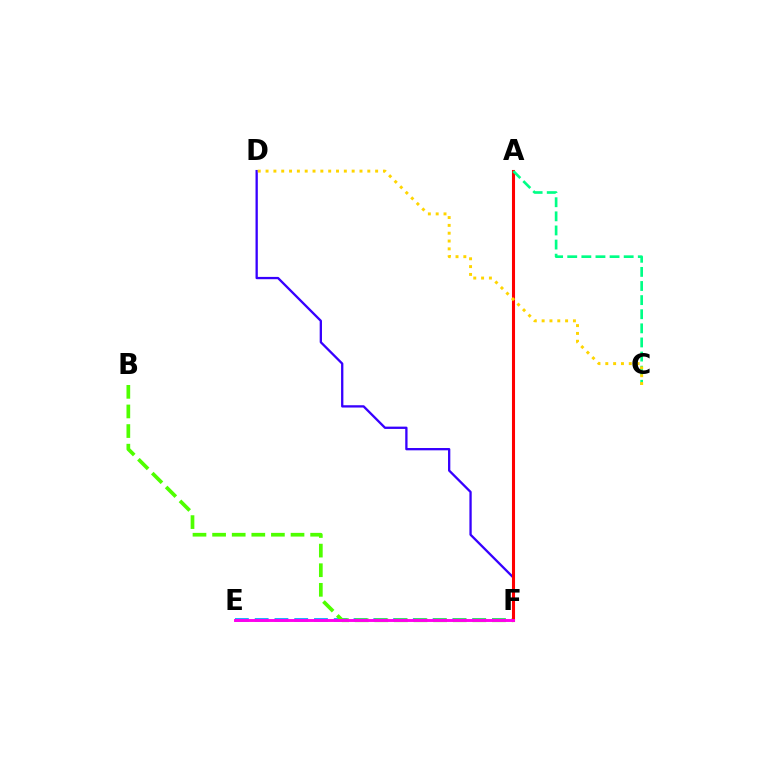{('E', 'F'): [{'color': '#009eff', 'line_style': 'dashed', 'thickness': 2.69}, {'color': '#ff00ed', 'line_style': 'solid', 'thickness': 2.1}], ('D', 'F'): [{'color': '#3700ff', 'line_style': 'solid', 'thickness': 1.66}], ('B', 'F'): [{'color': '#4fff00', 'line_style': 'dashed', 'thickness': 2.66}], ('A', 'F'): [{'color': '#ff0000', 'line_style': 'solid', 'thickness': 2.21}], ('A', 'C'): [{'color': '#00ff86', 'line_style': 'dashed', 'thickness': 1.92}], ('C', 'D'): [{'color': '#ffd500', 'line_style': 'dotted', 'thickness': 2.13}]}